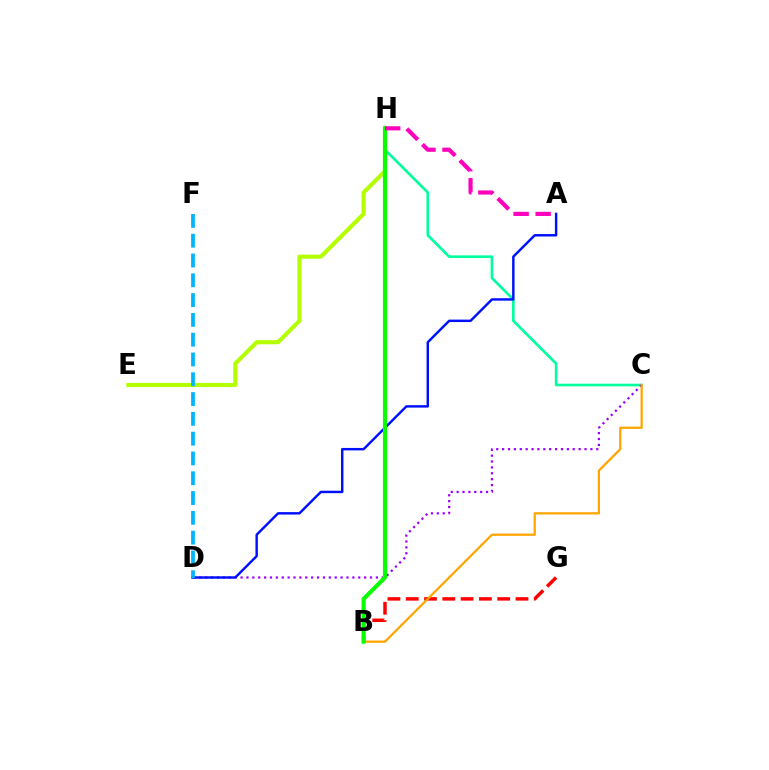{('E', 'H'): [{'color': '#b3ff00', 'line_style': 'solid', 'thickness': 2.96}], ('C', 'H'): [{'color': '#00ff9d', 'line_style': 'solid', 'thickness': 1.9}], ('B', 'G'): [{'color': '#ff0000', 'line_style': 'dashed', 'thickness': 2.49}], ('C', 'D'): [{'color': '#9b00ff', 'line_style': 'dotted', 'thickness': 1.6}], ('B', 'C'): [{'color': '#ffa500', 'line_style': 'solid', 'thickness': 1.63}], ('A', 'D'): [{'color': '#0010ff', 'line_style': 'solid', 'thickness': 1.76}], ('B', 'H'): [{'color': '#08ff00', 'line_style': 'solid', 'thickness': 2.96}], ('A', 'H'): [{'color': '#ff00bd', 'line_style': 'dashed', 'thickness': 3.0}], ('D', 'F'): [{'color': '#00b5ff', 'line_style': 'dashed', 'thickness': 2.69}]}